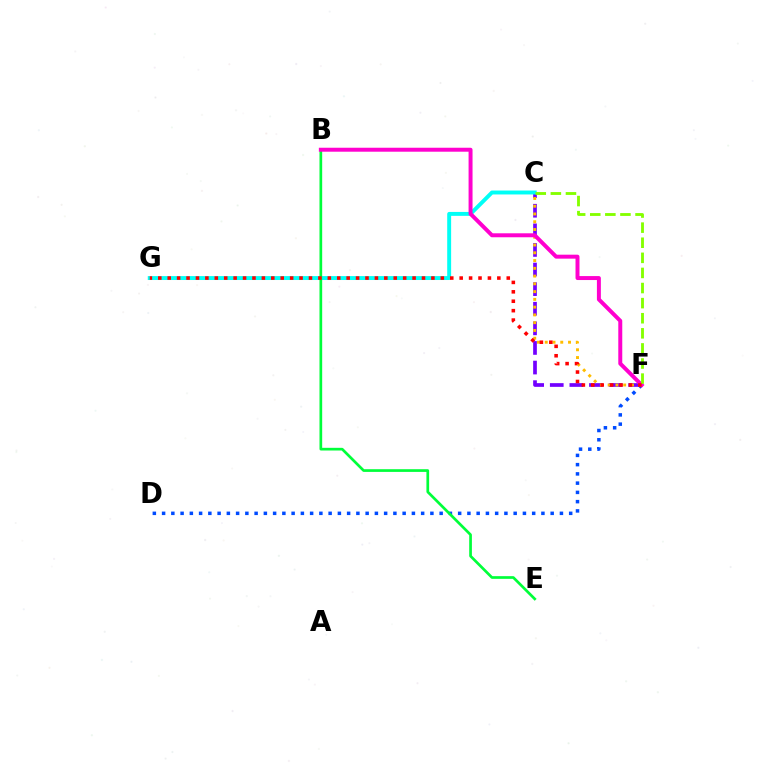{('D', 'F'): [{'color': '#004bff', 'line_style': 'dotted', 'thickness': 2.51}], ('C', 'F'): [{'color': '#7200ff', 'line_style': 'dashed', 'thickness': 2.66}, {'color': '#ffbd00', 'line_style': 'dotted', 'thickness': 2.11}, {'color': '#84ff00', 'line_style': 'dashed', 'thickness': 2.05}], ('C', 'G'): [{'color': '#00fff6', 'line_style': 'solid', 'thickness': 2.82}], ('B', 'E'): [{'color': '#00ff39', 'line_style': 'solid', 'thickness': 1.94}], ('B', 'F'): [{'color': '#ff00cf', 'line_style': 'solid', 'thickness': 2.86}], ('F', 'G'): [{'color': '#ff0000', 'line_style': 'dotted', 'thickness': 2.56}]}